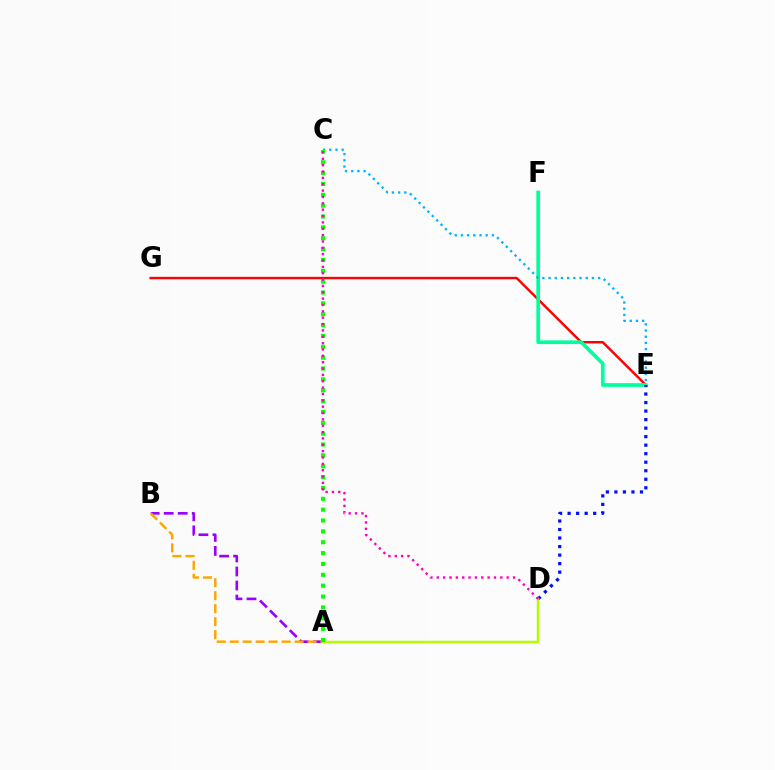{('E', 'G'): [{'color': '#ff0000', 'line_style': 'solid', 'thickness': 1.75}], ('E', 'F'): [{'color': '#00ff9d', 'line_style': 'solid', 'thickness': 2.66}], ('D', 'E'): [{'color': '#0010ff', 'line_style': 'dotted', 'thickness': 2.32}], ('A', 'B'): [{'color': '#9b00ff', 'line_style': 'dashed', 'thickness': 1.91}, {'color': '#ffa500', 'line_style': 'dashed', 'thickness': 1.76}], ('C', 'E'): [{'color': '#00b5ff', 'line_style': 'dotted', 'thickness': 1.68}], ('A', 'D'): [{'color': '#b3ff00', 'line_style': 'solid', 'thickness': 1.79}], ('A', 'C'): [{'color': '#08ff00', 'line_style': 'dotted', 'thickness': 2.95}], ('C', 'D'): [{'color': '#ff00bd', 'line_style': 'dotted', 'thickness': 1.73}]}